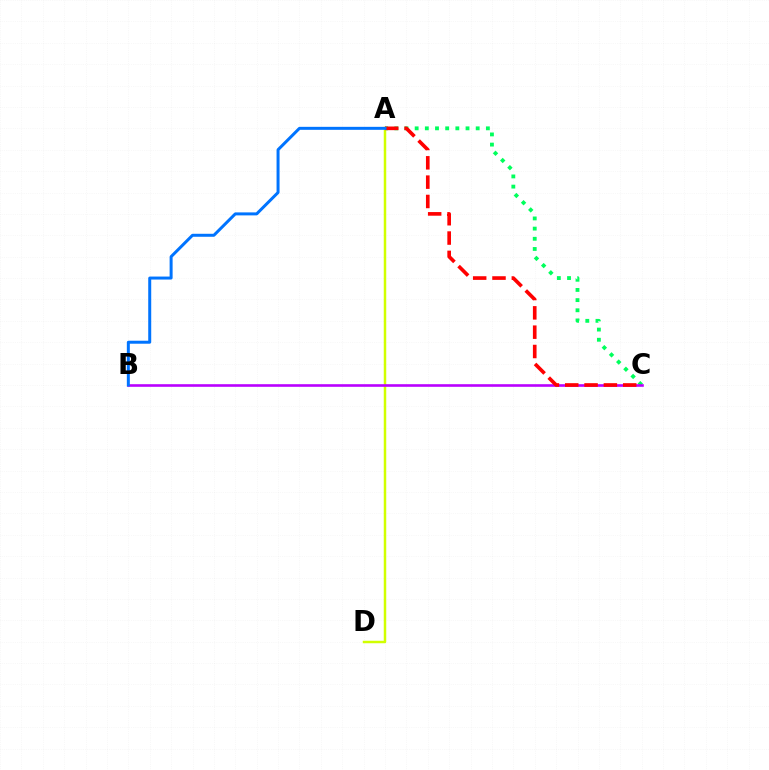{('A', 'C'): [{'color': '#00ff5c', 'line_style': 'dotted', 'thickness': 2.76}, {'color': '#ff0000', 'line_style': 'dashed', 'thickness': 2.63}], ('A', 'D'): [{'color': '#d1ff00', 'line_style': 'solid', 'thickness': 1.79}], ('B', 'C'): [{'color': '#b900ff', 'line_style': 'solid', 'thickness': 1.88}], ('A', 'B'): [{'color': '#0074ff', 'line_style': 'solid', 'thickness': 2.15}]}